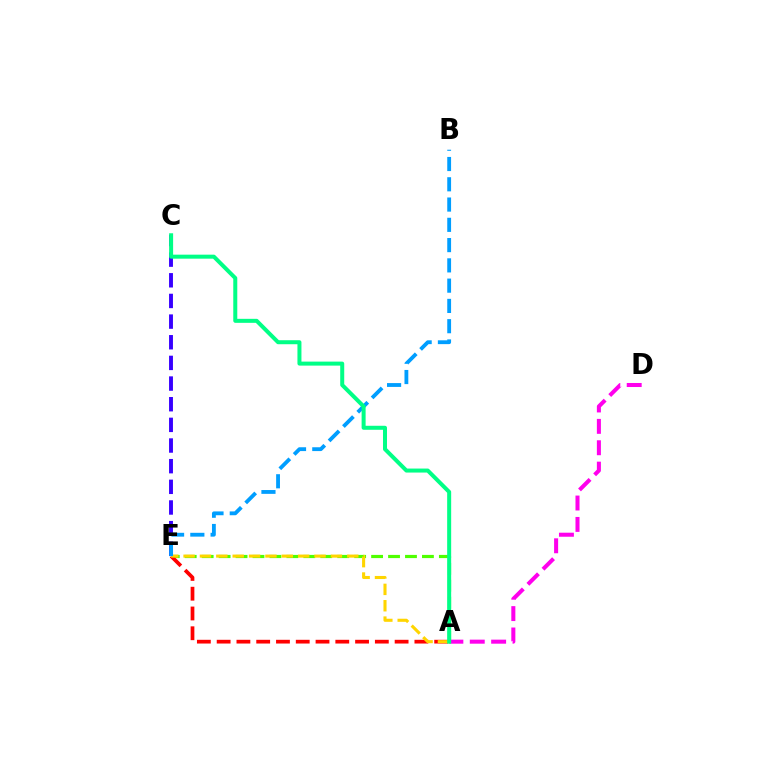{('A', 'E'): [{'color': '#4fff00', 'line_style': 'dashed', 'thickness': 2.3}, {'color': '#ff0000', 'line_style': 'dashed', 'thickness': 2.69}, {'color': '#ffd500', 'line_style': 'dashed', 'thickness': 2.22}], ('C', 'E'): [{'color': '#3700ff', 'line_style': 'dashed', 'thickness': 2.81}], ('A', 'D'): [{'color': '#ff00ed', 'line_style': 'dashed', 'thickness': 2.9}], ('B', 'E'): [{'color': '#009eff', 'line_style': 'dashed', 'thickness': 2.75}], ('A', 'C'): [{'color': '#00ff86', 'line_style': 'solid', 'thickness': 2.88}]}